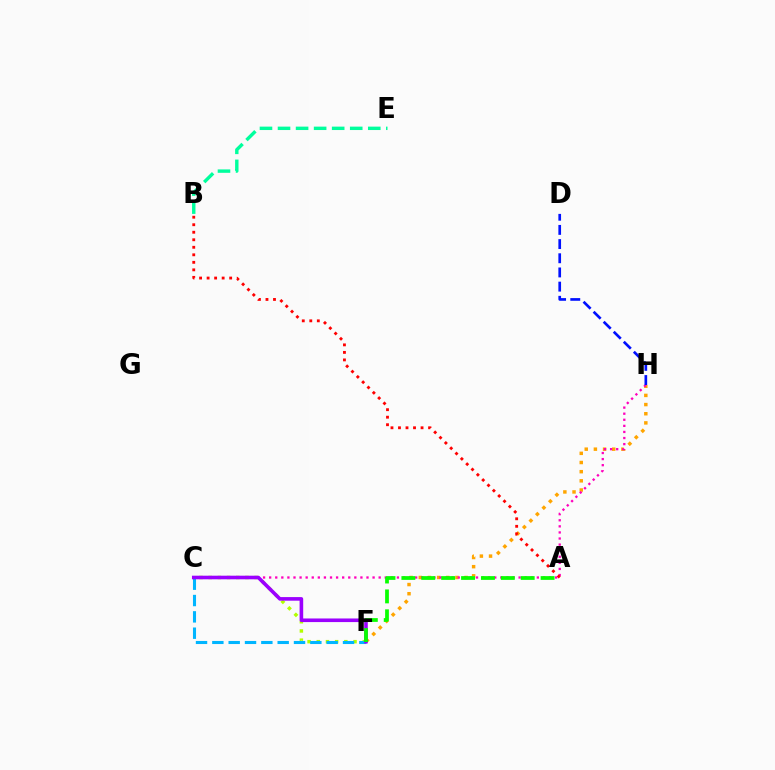{('C', 'F'): [{'color': '#b3ff00', 'line_style': 'dotted', 'thickness': 2.5}, {'color': '#00b5ff', 'line_style': 'dashed', 'thickness': 2.22}, {'color': '#9b00ff', 'line_style': 'solid', 'thickness': 2.6}], ('F', 'H'): [{'color': '#ffa500', 'line_style': 'dotted', 'thickness': 2.49}], ('C', 'H'): [{'color': '#ff00bd', 'line_style': 'dotted', 'thickness': 1.65}], ('A', 'F'): [{'color': '#08ff00', 'line_style': 'dashed', 'thickness': 2.7}], ('A', 'B'): [{'color': '#ff0000', 'line_style': 'dotted', 'thickness': 2.04}], ('B', 'E'): [{'color': '#00ff9d', 'line_style': 'dashed', 'thickness': 2.45}], ('D', 'H'): [{'color': '#0010ff', 'line_style': 'dashed', 'thickness': 1.93}]}